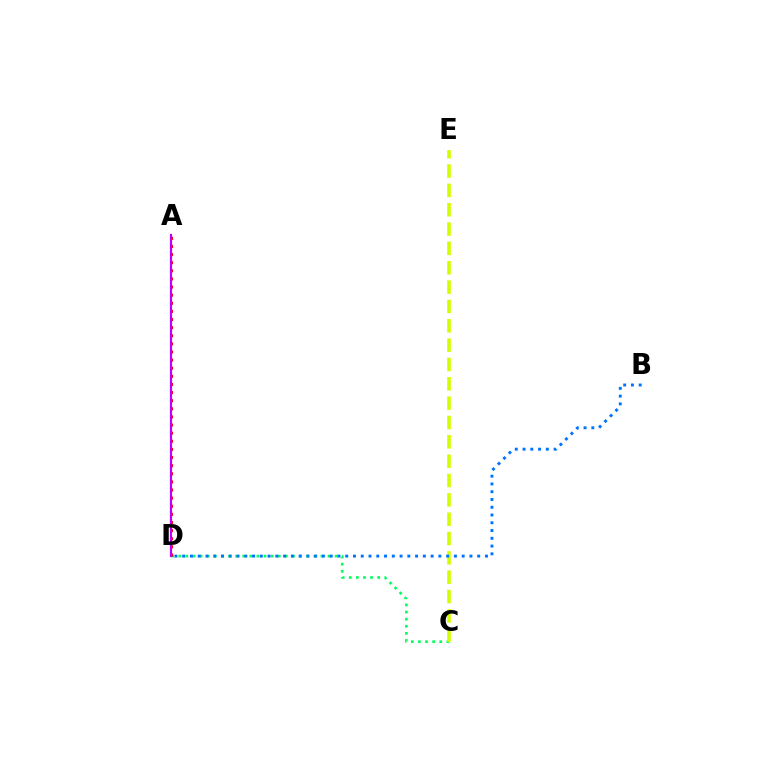{('C', 'D'): [{'color': '#00ff5c', 'line_style': 'dotted', 'thickness': 1.93}], ('A', 'D'): [{'color': '#ff0000', 'line_style': 'dotted', 'thickness': 2.21}, {'color': '#b900ff', 'line_style': 'solid', 'thickness': 1.57}], ('C', 'E'): [{'color': '#d1ff00', 'line_style': 'dashed', 'thickness': 2.63}], ('B', 'D'): [{'color': '#0074ff', 'line_style': 'dotted', 'thickness': 2.11}]}